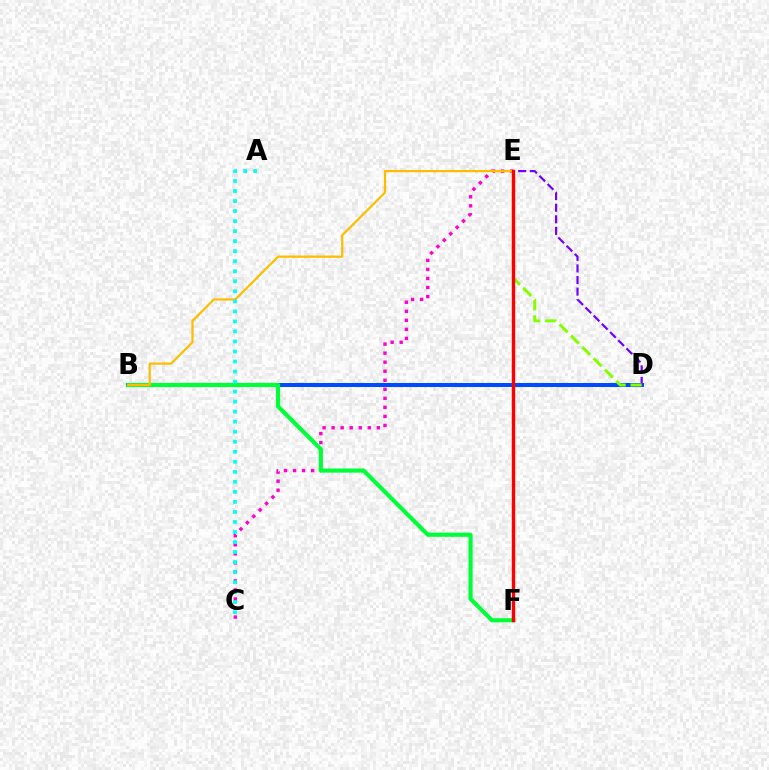{('C', 'E'): [{'color': '#ff00cf', 'line_style': 'dotted', 'thickness': 2.46}], ('B', 'D'): [{'color': '#004bff', 'line_style': 'solid', 'thickness': 2.89}], ('B', 'F'): [{'color': '#00ff39', 'line_style': 'solid', 'thickness': 2.99}], ('B', 'E'): [{'color': '#ffbd00', 'line_style': 'solid', 'thickness': 1.61}], ('D', 'E'): [{'color': '#7200ff', 'line_style': 'dashed', 'thickness': 1.58}, {'color': '#84ff00', 'line_style': 'dashed', 'thickness': 2.17}], ('E', 'F'): [{'color': '#ff0000', 'line_style': 'solid', 'thickness': 2.46}], ('A', 'C'): [{'color': '#00fff6', 'line_style': 'dotted', 'thickness': 2.72}]}